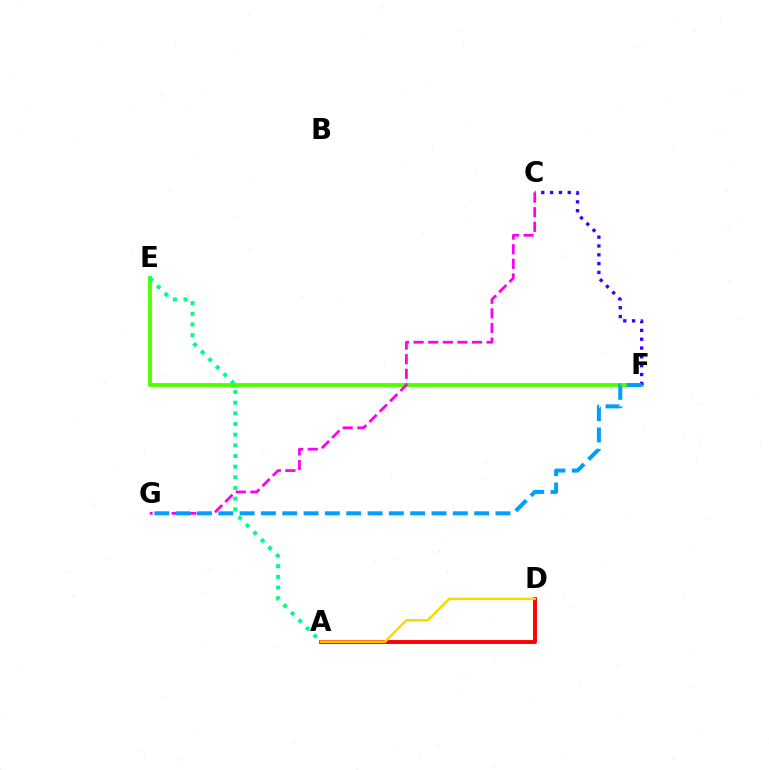{('E', 'F'): [{'color': '#4fff00', 'line_style': 'solid', 'thickness': 2.78}], ('A', 'E'): [{'color': '#00ff86', 'line_style': 'dotted', 'thickness': 2.9}], ('C', 'F'): [{'color': '#3700ff', 'line_style': 'dotted', 'thickness': 2.4}], ('A', 'D'): [{'color': '#ff0000', 'line_style': 'solid', 'thickness': 2.81}, {'color': '#ffd500', 'line_style': 'solid', 'thickness': 1.76}], ('C', 'G'): [{'color': '#ff00ed', 'line_style': 'dashed', 'thickness': 1.98}], ('F', 'G'): [{'color': '#009eff', 'line_style': 'dashed', 'thickness': 2.9}]}